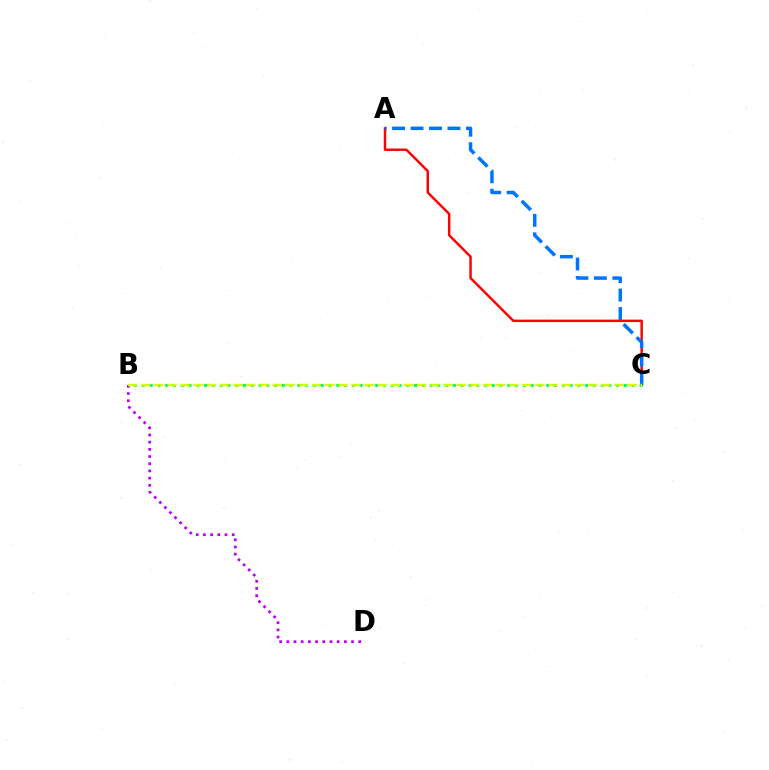{('A', 'C'): [{'color': '#ff0000', 'line_style': 'solid', 'thickness': 1.76}, {'color': '#0074ff', 'line_style': 'dashed', 'thickness': 2.51}], ('B', 'C'): [{'color': '#00ff5c', 'line_style': 'dotted', 'thickness': 2.11}, {'color': '#d1ff00', 'line_style': 'dashed', 'thickness': 1.79}], ('B', 'D'): [{'color': '#b900ff', 'line_style': 'dotted', 'thickness': 1.95}]}